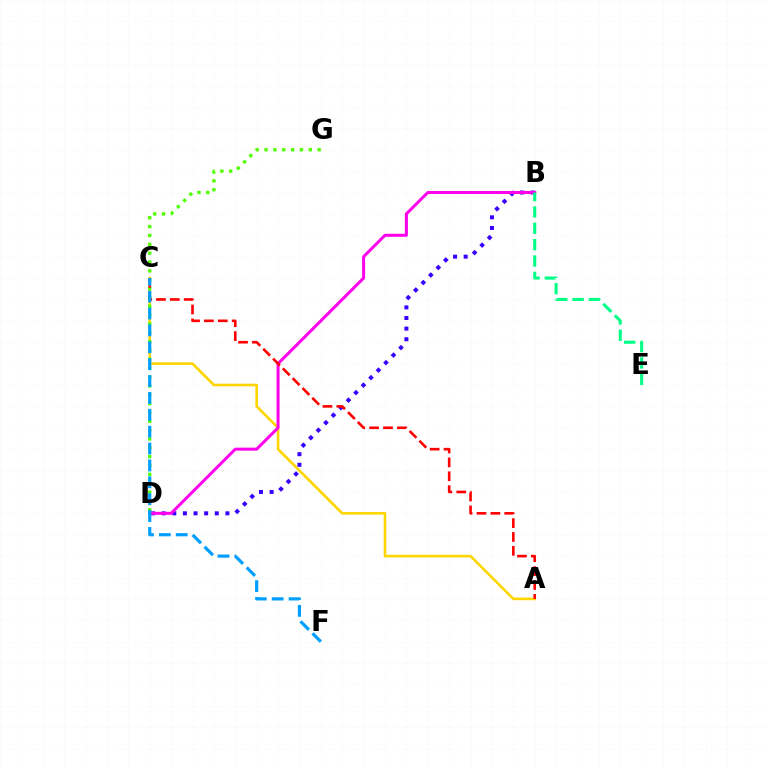{('B', 'D'): [{'color': '#3700ff', 'line_style': 'dotted', 'thickness': 2.88}, {'color': '#ff00ed', 'line_style': 'solid', 'thickness': 2.17}], ('A', 'C'): [{'color': '#ffd500', 'line_style': 'solid', 'thickness': 1.88}, {'color': '#ff0000', 'line_style': 'dashed', 'thickness': 1.89}], ('D', 'G'): [{'color': '#4fff00', 'line_style': 'dotted', 'thickness': 2.4}], ('B', 'E'): [{'color': '#00ff86', 'line_style': 'dashed', 'thickness': 2.22}], ('C', 'F'): [{'color': '#009eff', 'line_style': 'dashed', 'thickness': 2.29}]}